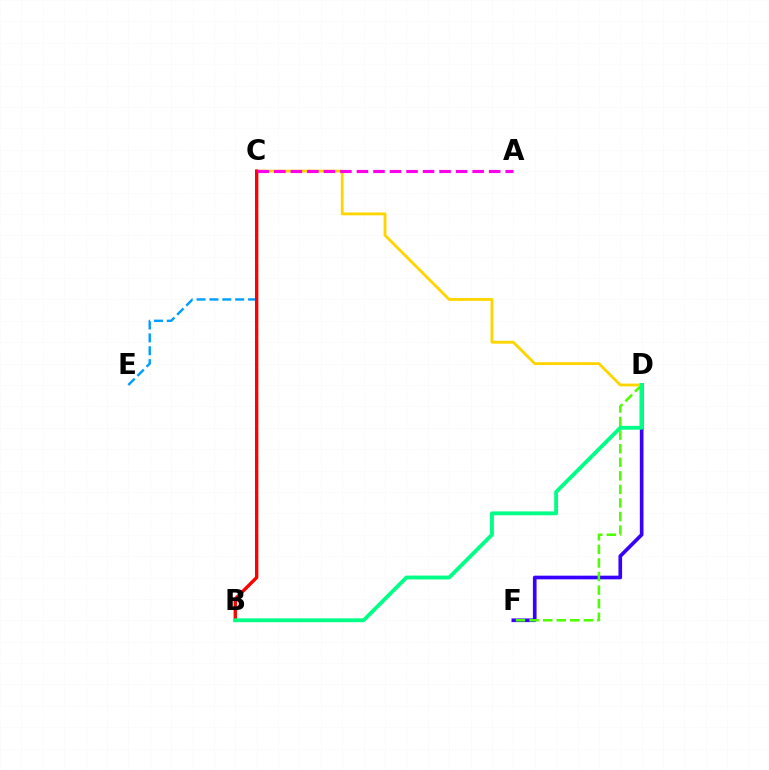{('D', 'F'): [{'color': '#3700ff', 'line_style': 'solid', 'thickness': 2.63}, {'color': '#4fff00', 'line_style': 'dashed', 'thickness': 1.84}], ('C', 'E'): [{'color': '#009eff', 'line_style': 'dashed', 'thickness': 1.75}], ('C', 'D'): [{'color': '#ffd500', 'line_style': 'solid', 'thickness': 2.06}], ('B', 'C'): [{'color': '#ff0000', 'line_style': 'solid', 'thickness': 2.41}], ('A', 'C'): [{'color': '#ff00ed', 'line_style': 'dashed', 'thickness': 2.25}], ('B', 'D'): [{'color': '#00ff86', 'line_style': 'solid', 'thickness': 2.77}]}